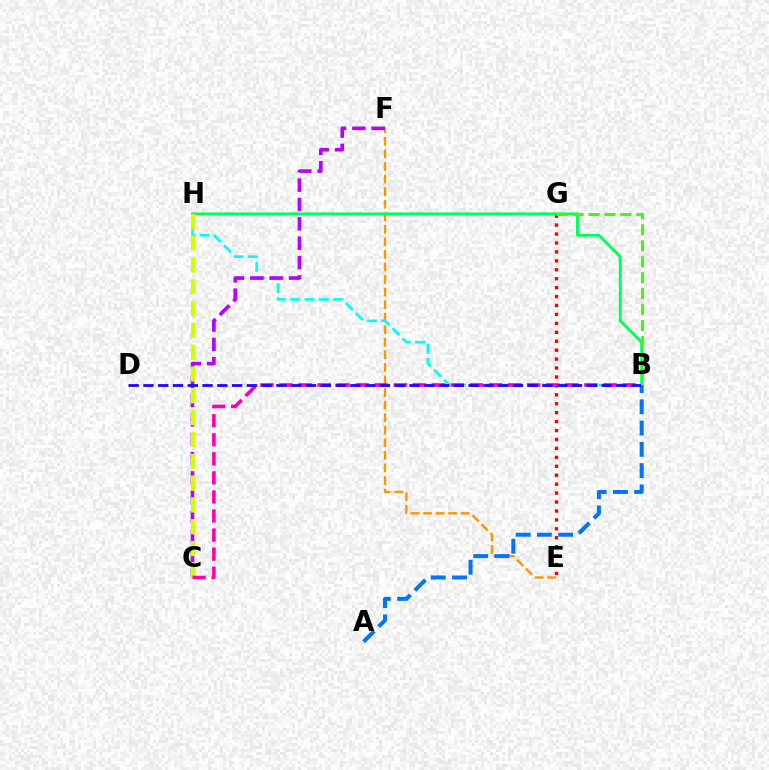{('E', 'F'): [{'color': '#ff9400', 'line_style': 'dashed', 'thickness': 1.71}], ('E', 'G'): [{'color': '#ff0000', 'line_style': 'dotted', 'thickness': 2.43}], ('B', 'H'): [{'color': '#00fff6', 'line_style': 'dashed', 'thickness': 1.93}, {'color': '#00ff5c', 'line_style': 'solid', 'thickness': 2.1}], ('C', 'F'): [{'color': '#b900ff', 'line_style': 'dashed', 'thickness': 2.63}], ('C', 'H'): [{'color': '#d1ff00', 'line_style': 'dashed', 'thickness': 2.96}], ('A', 'B'): [{'color': '#0074ff', 'line_style': 'dashed', 'thickness': 2.89}], ('B', 'C'): [{'color': '#ff00ac', 'line_style': 'dashed', 'thickness': 2.59}], ('B', 'D'): [{'color': '#2500ff', 'line_style': 'dashed', 'thickness': 2.01}], ('B', 'G'): [{'color': '#3dff00', 'line_style': 'dashed', 'thickness': 2.17}]}